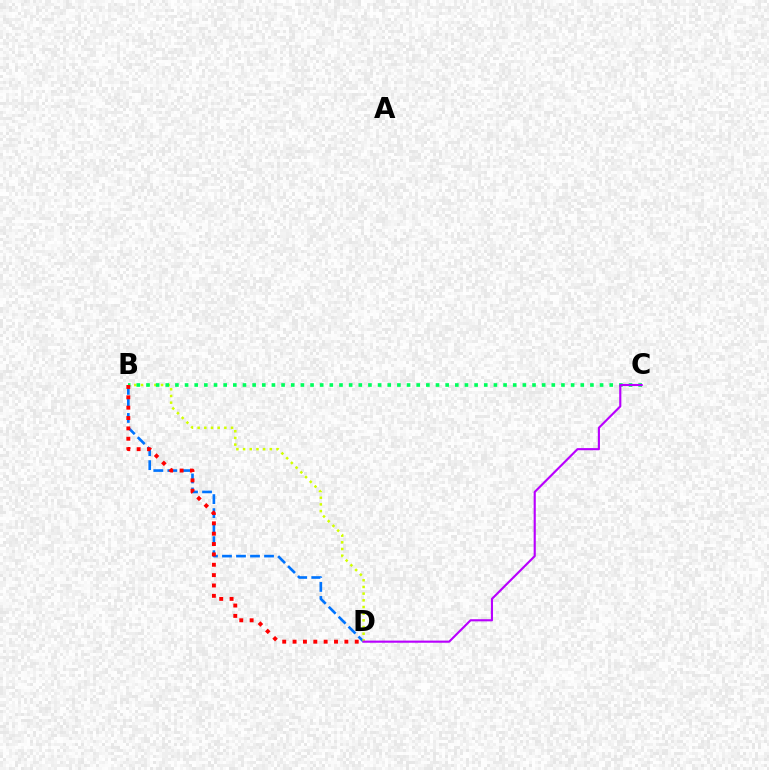{('B', 'D'): [{'color': '#0074ff', 'line_style': 'dashed', 'thickness': 1.9}, {'color': '#d1ff00', 'line_style': 'dotted', 'thickness': 1.82}, {'color': '#ff0000', 'line_style': 'dotted', 'thickness': 2.82}], ('B', 'C'): [{'color': '#00ff5c', 'line_style': 'dotted', 'thickness': 2.62}], ('C', 'D'): [{'color': '#b900ff', 'line_style': 'solid', 'thickness': 1.54}]}